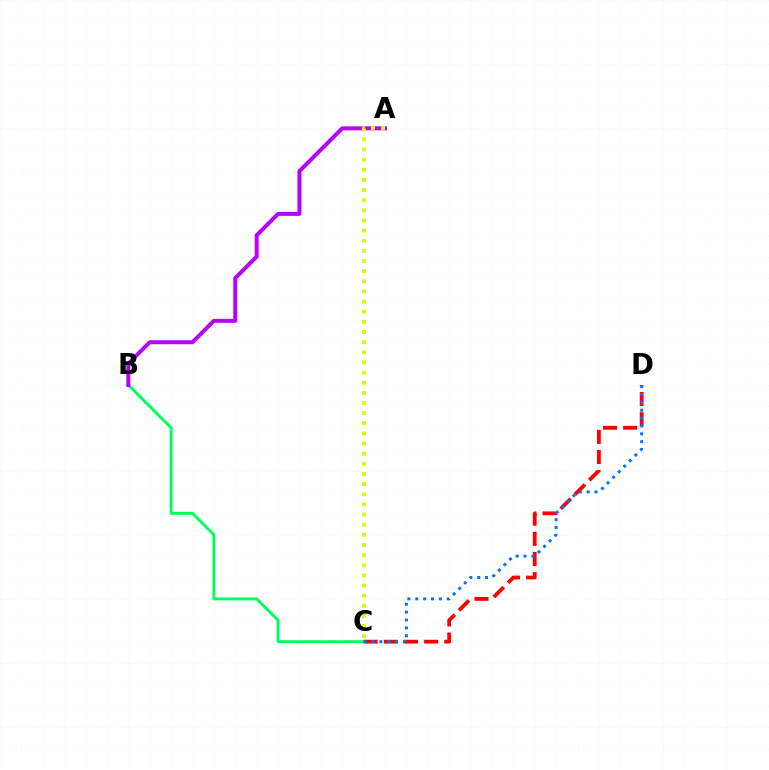{('B', 'C'): [{'color': '#00ff5c', 'line_style': 'solid', 'thickness': 2.08}], ('C', 'D'): [{'color': '#ff0000', 'line_style': 'dashed', 'thickness': 2.74}, {'color': '#0074ff', 'line_style': 'dotted', 'thickness': 2.14}], ('A', 'B'): [{'color': '#b900ff', 'line_style': 'solid', 'thickness': 2.87}], ('A', 'C'): [{'color': '#d1ff00', 'line_style': 'dotted', 'thickness': 2.76}]}